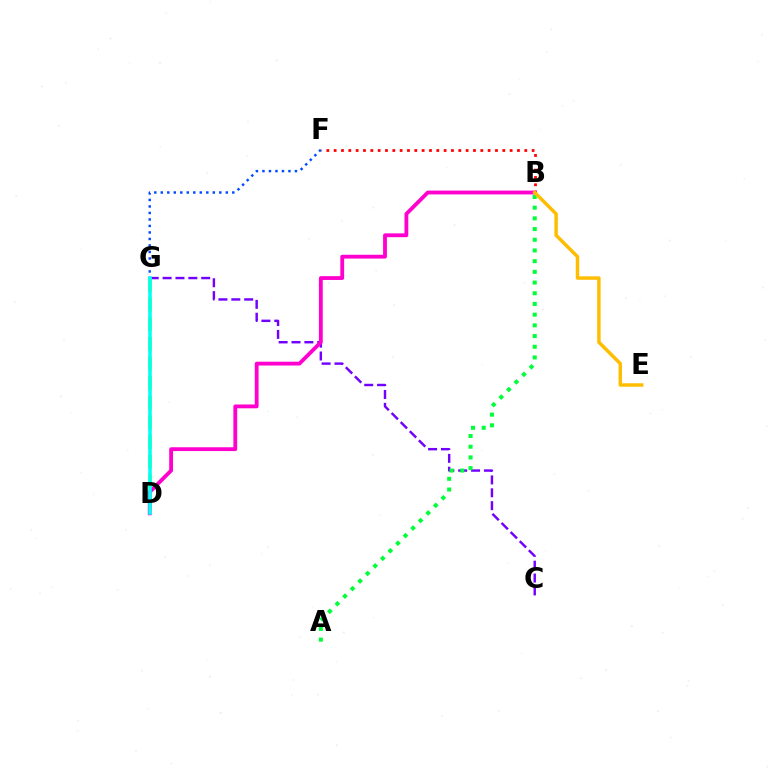{('C', 'G'): [{'color': '#7200ff', 'line_style': 'dashed', 'thickness': 1.75}], ('B', 'F'): [{'color': '#ff0000', 'line_style': 'dotted', 'thickness': 1.99}], ('D', 'G'): [{'color': '#84ff00', 'line_style': 'dashed', 'thickness': 2.67}, {'color': '#00fff6', 'line_style': 'solid', 'thickness': 2.53}], ('F', 'G'): [{'color': '#004bff', 'line_style': 'dotted', 'thickness': 1.77}], ('A', 'B'): [{'color': '#00ff39', 'line_style': 'dotted', 'thickness': 2.91}], ('B', 'D'): [{'color': '#ff00cf', 'line_style': 'solid', 'thickness': 2.75}], ('B', 'E'): [{'color': '#ffbd00', 'line_style': 'solid', 'thickness': 2.49}]}